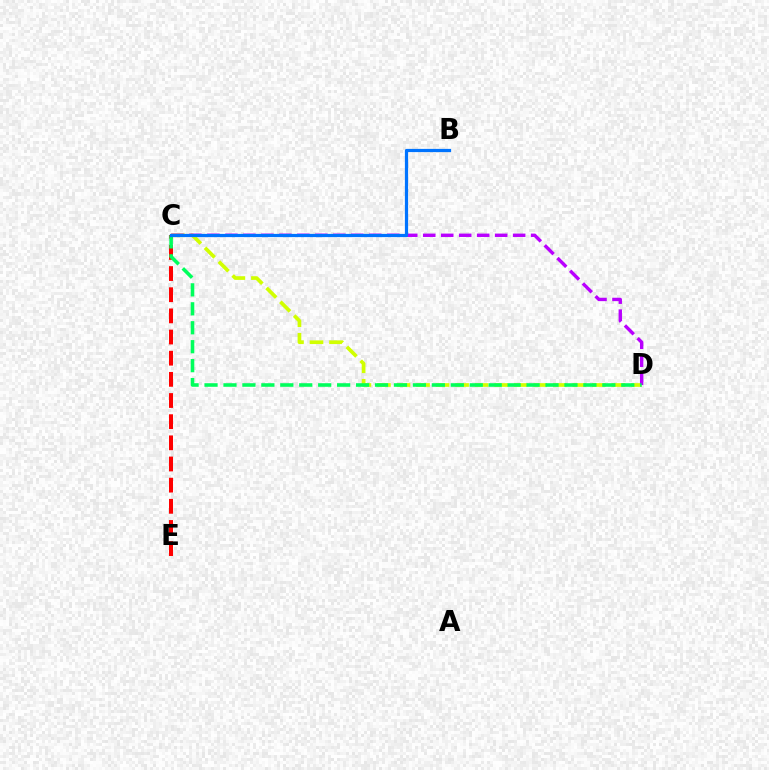{('C', 'E'): [{'color': '#ff0000', 'line_style': 'dashed', 'thickness': 2.87}], ('C', 'D'): [{'color': '#d1ff00', 'line_style': 'dashed', 'thickness': 2.65}, {'color': '#b900ff', 'line_style': 'dashed', 'thickness': 2.44}, {'color': '#00ff5c', 'line_style': 'dashed', 'thickness': 2.57}], ('B', 'C'): [{'color': '#0074ff', 'line_style': 'solid', 'thickness': 2.32}]}